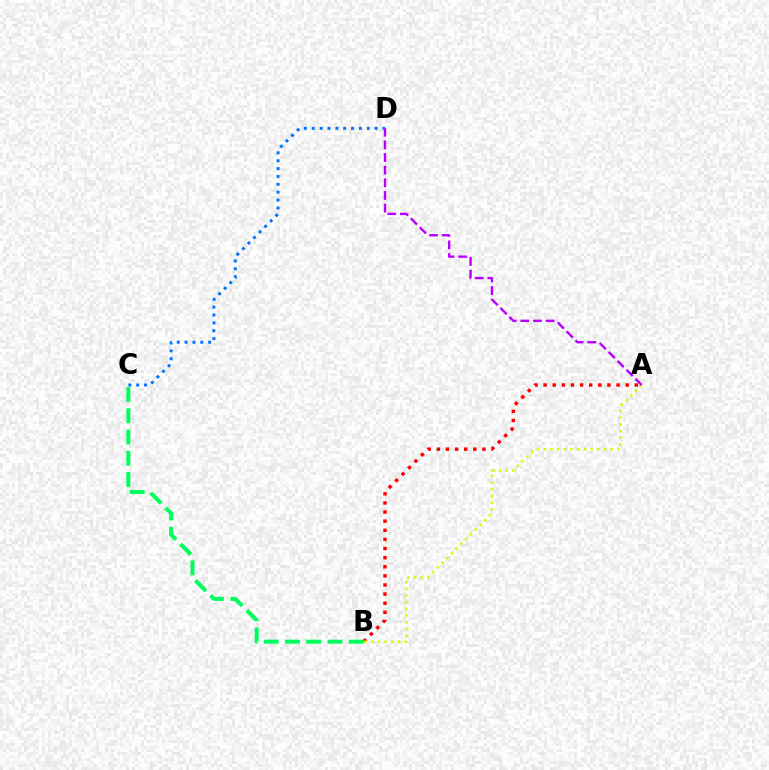{('A', 'B'): [{'color': '#ff0000', 'line_style': 'dotted', 'thickness': 2.48}, {'color': '#d1ff00', 'line_style': 'dotted', 'thickness': 1.82}], ('C', 'D'): [{'color': '#0074ff', 'line_style': 'dotted', 'thickness': 2.14}], ('A', 'D'): [{'color': '#b900ff', 'line_style': 'dashed', 'thickness': 1.72}], ('B', 'C'): [{'color': '#00ff5c', 'line_style': 'dashed', 'thickness': 2.89}]}